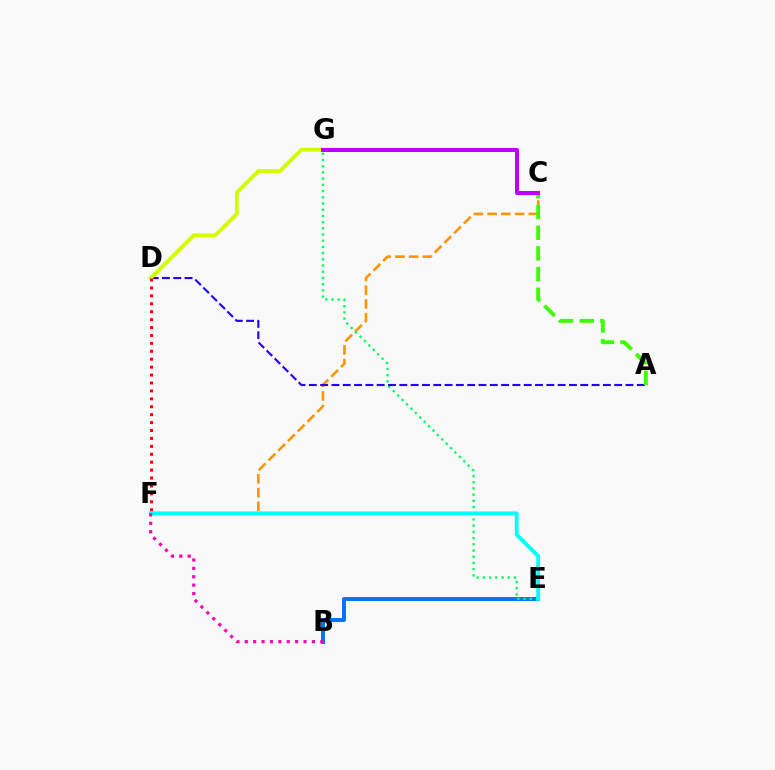{('C', 'F'): [{'color': '#ff9400', 'line_style': 'dashed', 'thickness': 1.87}], ('B', 'E'): [{'color': '#0074ff', 'line_style': 'solid', 'thickness': 2.84}], ('E', 'G'): [{'color': '#00ff5c', 'line_style': 'dotted', 'thickness': 1.69}], ('A', 'D'): [{'color': '#2500ff', 'line_style': 'dashed', 'thickness': 1.54}], ('E', 'F'): [{'color': '#00fff6', 'line_style': 'solid', 'thickness': 2.75}], ('D', 'G'): [{'color': '#d1ff00', 'line_style': 'solid', 'thickness': 2.76}], ('A', 'C'): [{'color': '#3dff00', 'line_style': 'dashed', 'thickness': 2.81}], ('B', 'F'): [{'color': '#ff00ac', 'line_style': 'dotted', 'thickness': 2.28}], ('C', 'G'): [{'color': '#b900ff', 'line_style': 'solid', 'thickness': 2.86}], ('D', 'F'): [{'color': '#ff0000', 'line_style': 'dotted', 'thickness': 2.15}]}